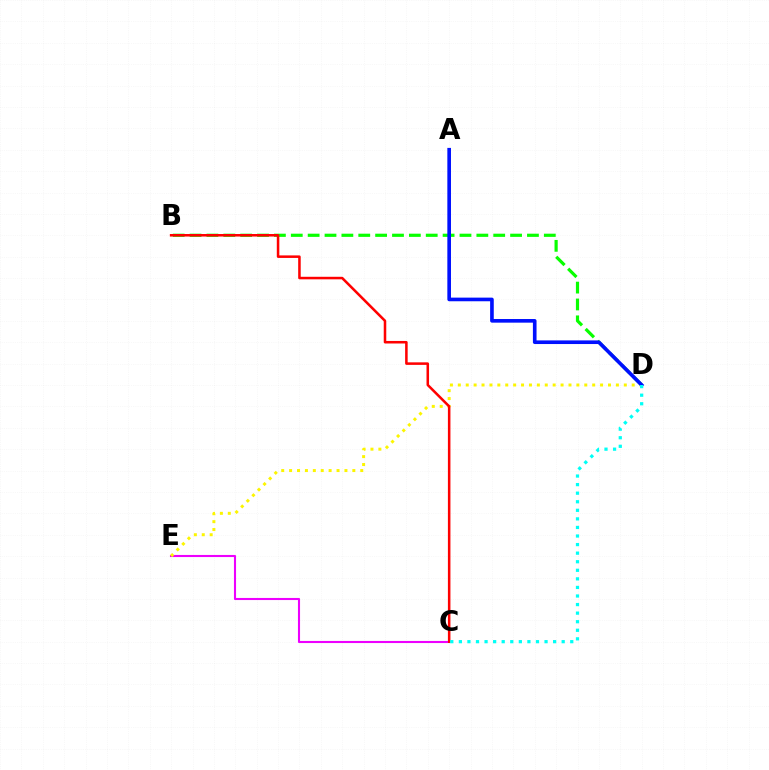{('C', 'E'): [{'color': '#ee00ff', 'line_style': 'solid', 'thickness': 1.51}], ('B', 'D'): [{'color': '#08ff00', 'line_style': 'dashed', 'thickness': 2.29}], ('D', 'E'): [{'color': '#fcf500', 'line_style': 'dotted', 'thickness': 2.15}], ('A', 'D'): [{'color': '#0010ff', 'line_style': 'solid', 'thickness': 2.62}], ('B', 'C'): [{'color': '#ff0000', 'line_style': 'solid', 'thickness': 1.83}], ('C', 'D'): [{'color': '#00fff6', 'line_style': 'dotted', 'thickness': 2.33}]}